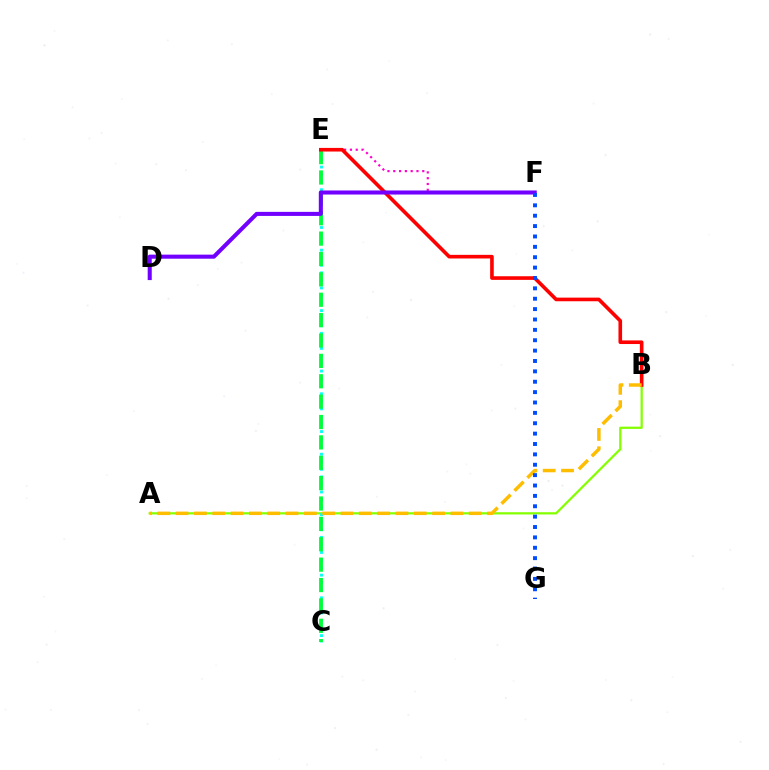{('E', 'F'): [{'color': '#ff00cf', 'line_style': 'dotted', 'thickness': 1.58}], ('A', 'B'): [{'color': '#84ff00', 'line_style': 'solid', 'thickness': 1.62}, {'color': '#ffbd00', 'line_style': 'dashed', 'thickness': 2.49}], ('C', 'E'): [{'color': '#00fff6', 'line_style': 'dotted', 'thickness': 2.05}, {'color': '#00ff39', 'line_style': 'dashed', 'thickness': 2.77}], ('B', 'E'): [{'color': '#ff0000', 'line_style': 'solid', 'thickness': 2.61}], ('D', 'F'): [{'color': '#7200ff', 'line_style': 'solid', 'thickness': 2.92}], ('F', 'G'): [{'color': '#004bff', 'line_style': 'dotted', 'thickness': 2.82}]}